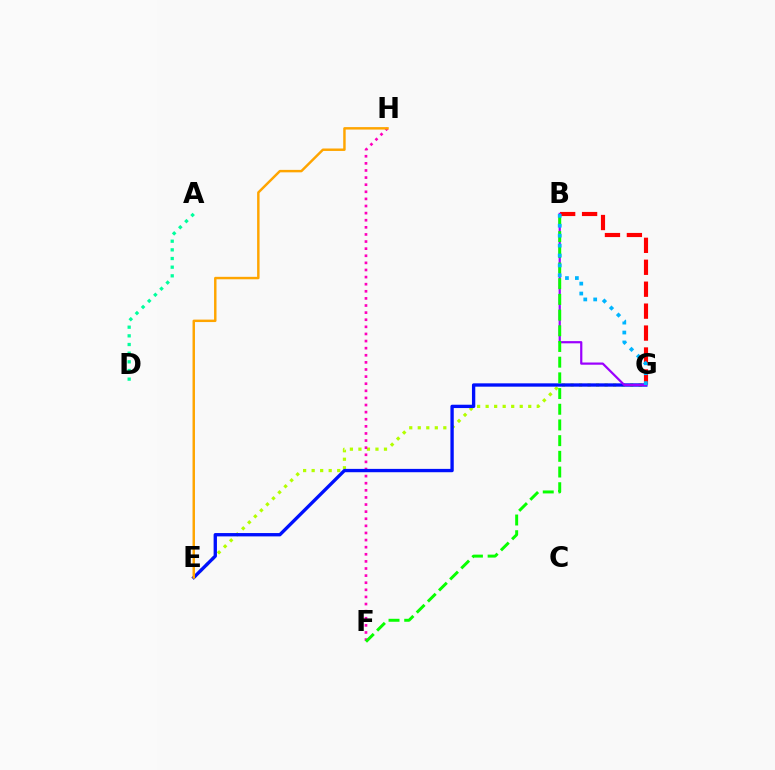{('E', 'G'): [{'color': '#b3ff00', 'line_style': 'dotted', 'thickness': 2.32}, {'color': '#0010ff', 'line_style': 'solid', 'thickness': 2.4}], ('B', 'G'): [{'color': '#ff0000', 'line_style': 'dashed', 'thickness': 2.98}, {'color': '#9b00ff', 'line_style': 'solid', 'thickness': 1.59}, {'color': '#00b5ff', 'line_style': 'dotted', 'thickness': 2.7}], ('F', 'H'): [{'color': '#ff00bd', 'line_style': 'dotted', 'thickness': 1.93}], ('E', 'H'): [{'color': '#ffa500', 'line_style': 'solid', 'thickness': 1.77}], ('A', 'D'): [{'color': '#00ff9d', 'line_style': 'dotted', 'thickness': 2.35}], ('B', 'F'): [{'color': '#08ff00', 'line_style': 'dashed', 'thickness': 2.13}]}